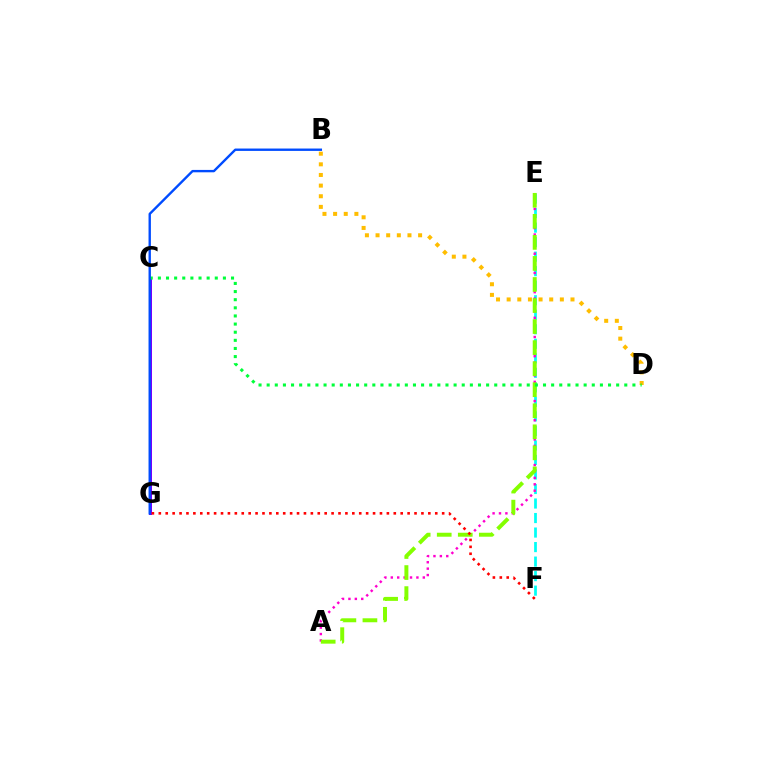{('E', 'F'): [{'color': '#00fff6', 'line_style': 'dashed', 'thickness': 1.97}], ('C', 'G'): [{'color': '#7200ff', 'line_style': 'solid', 'thickness': 2.15}], ('A', 'E'): [{'color': '#ff00cf', 'line_style': 'dotted', 'thickness': 1.74}, {'color': '#84ff00', 'line_style': 'dashed', 'thickness': 2.86}], ('B', 'D'): [{'color': '#ffbd00', 'line_style': 'dotted', 'thickness': 2.89}], ('F', 'G'): [{'color': '#ff0000', 'line_style': 'dotted', 'thickness': 1.88}], ('C', 'D'): [{'color': '#00ff39', 'line_style': 'dotted', 'thickness': 2.21}], ('B', 'G'): [{'color': '#004bff', 'line_style': 'solid', 'thickness': 1.71}]}